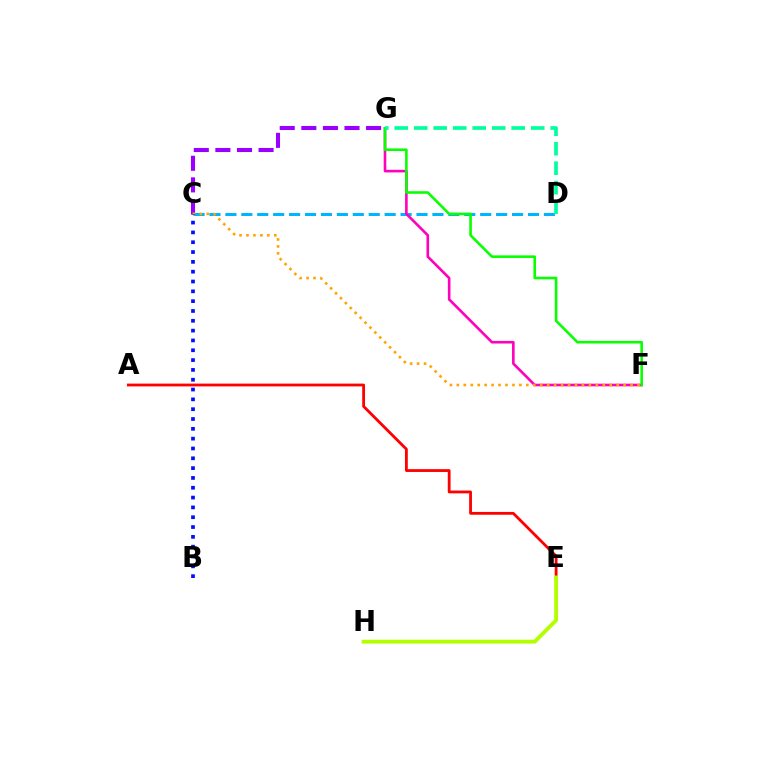{('C', 'G'): [{'color': '#9b00ff', 'line_style': 'dashed', 'thickness': 2.93}], ('C', 'D'): [{'color': '#00b5ff', 'line_style': 'dashed', 'thickness': 2.16}], ('F', 'G'): [{'color': '#ff00bd', 'line_style': 'solid', 'thickness': 1.88}, {'color': '#08ff00', 'line_style': 'solid', 'thickness': 1.86}], ('A', 'E'): [{'color': '#ff0000', 'line_style': 'solid', 'thickness': 2.02}], ('C', 'F'): [{'color': '#ffa500', 'line_style': 'dotted', 'thickness': 1.89}], ('E', 'H'): [{'color': '#b3ff00', 'line_style': 'solid', 'thickness': 2.78}], ('D', 'G'): [{'color': '#00ff9d', 'line_style': 'dashed', 'thickness': 2.65}], ('B', 'C'): [{'color': '#0010ff', 'line_style': 'dotted', 'thickness': 2.67}]}